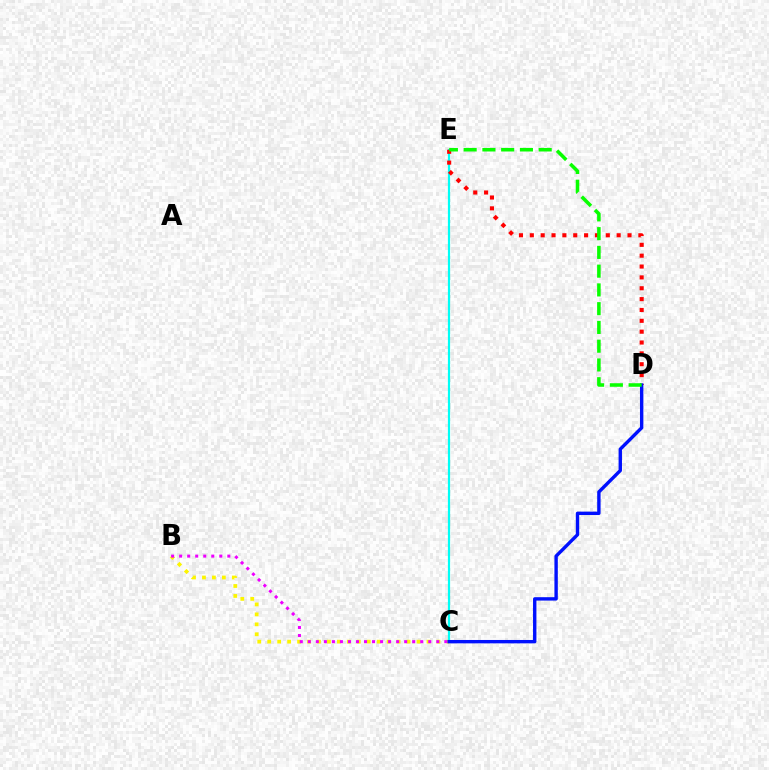{('B', 'C'): [{'color': '#fcf500', 'line_style': 'dotted', 'thickness': 2.7}, {'color': '#ee00ff', 'line_style': 'dotted', 'thickness': 2.18}], ('C', 'E'): [{'color': '#00fff6', 'line_style': 'solid', 'thickness': 1.59}], ('D', 'E'): [{'color': '#ff0000', 'line_style': 'dotted', 'thickness': 2.95}, {'color': '#08ff00', 'line_style': 'dashed', 'thickness': 2.55}], ('C', 'D'): [{'color': '#0010ff', 'line_style': 'solid', 'thickness': 2.44}]}